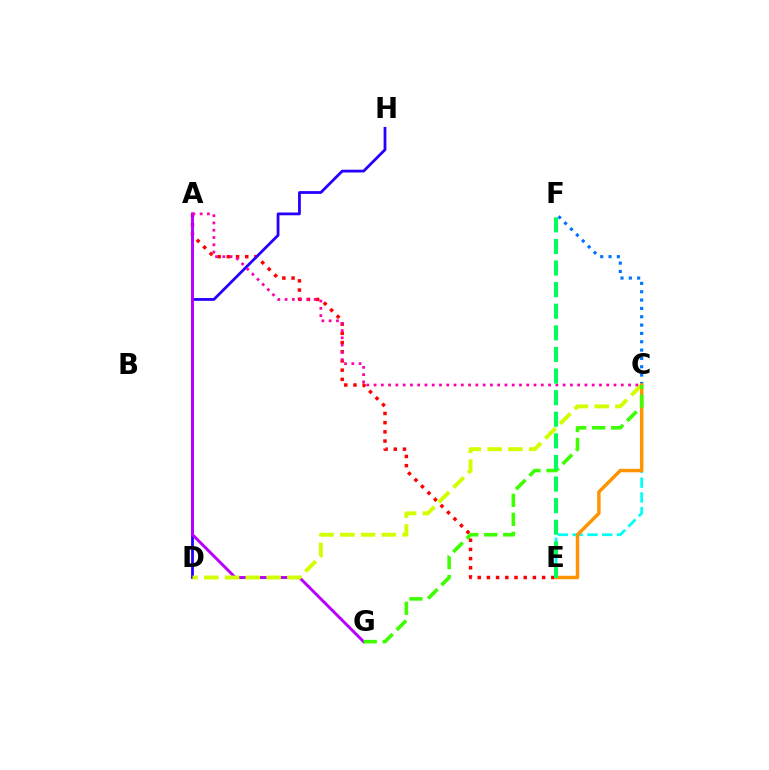{('A', 'E'): [{'color': '#ff0000', 'line_style': 'dotted', 'thickness': 2.5}], ('C', 'E'): [{'color': '#00fff6', 'line_style': 'dashed', 'thickness': 2.01}, {'color': '#ff9400', 'line_style': 'solid', 'thickness': 2.48}], ('D', 'H'): [{'color': '#2500ff', 'line_style': 'solid', 'thickness': 2.01}], ('C', 'F'): [{'color': '#0074ff', 'line_style': 'dotted', 'thickness': 2.26}], ('A', 'G'): [{'color': '#b900ff', 'line_style': 'solid', 'thickness': 2.11}], ('C', 'D'): [{'color': '#d1ff00', 'line_style': 'dashed', 'thickness': 2.82}], ('A', 'C'): [{'color': '#ff00ac', 'line_style': 'dotted', 'thickness': 1.98}], ('C', 'G'): [{'color': '#3dff00', 'line_style': 'dashed', 'thickness': 2.58}], ('E', 'F'): [{'color': '#00ff5c', 'line_style': 'dashed', 'thickness': 2.93}]}